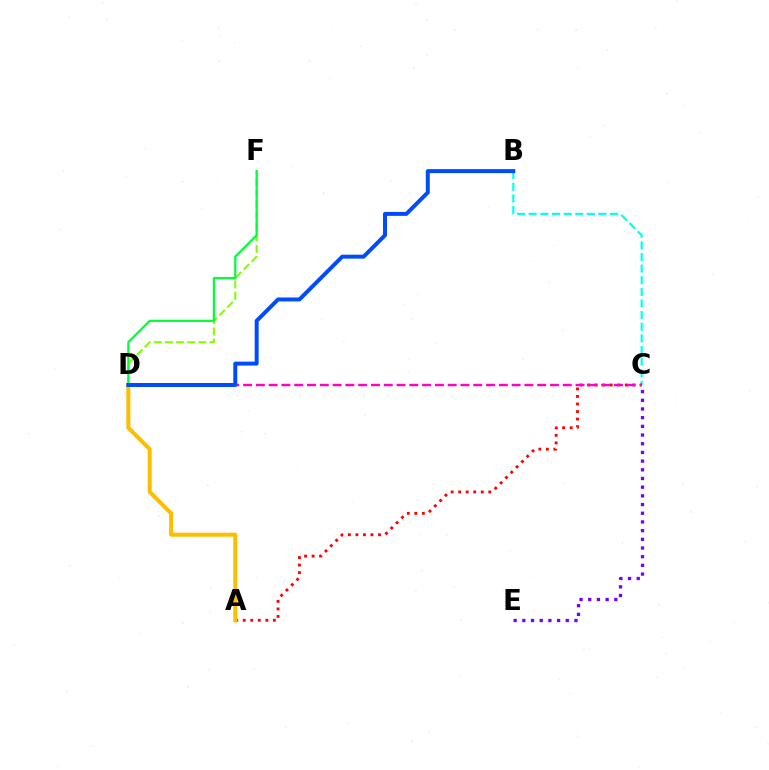{('D', 'F'): [{'color': '#84ff00', 'line_style': 'dashed', 'thickness': 1.51}, {'color': '#00ff39', 'line_style': 'solid', 'thickness': 1.61}], ('B', 'C'): [{'color': '#00fff6', 'line_style': 'dashed', 'thickness': 1.58}], ('A', 'C'): [{'color': '#ff0000', 'line_style': 'dotted', 'thickness': 2.05}], ('A', 'D'): [{'color': '#ffbd00', 'line_style': 'solid', 'thickness': 2.88}], ('C', 'D'): [{'color': '#ff00cf', 'line_style': 'dashed', 'thickness': 1.74}], ('C', 'E'): [{'color': '#7200ff', 'line_style': 'dotted', 'thickness': 2.36}], ('B', 'D'): [{'color': '#004bff', 'line_style': 'solid', 'thickness': 2.85}]}